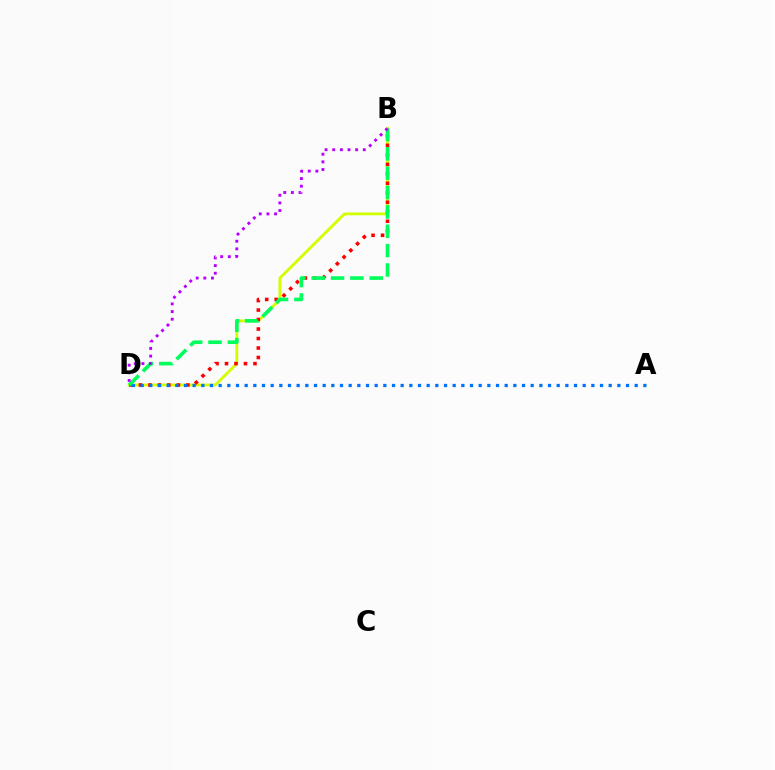{('B', 'D'): [{'color': '#d1ff00', 'line_style': 'solid', 'thickness': 2.03}, {'color': '#ff0000', 'line_style': 'dotted', 'thickness': 2.58}, {'color': '#00ff5c', 'line_style': 'dashed', 'thickness': 2.63}, {'color': '#b900ff', 'line_style': 'dotted', 'thickness': 2.08}], ('A', 'D'): [{'color': '#0074ff', 'line_style': 'dotted', 'thickness': 2.35}]}